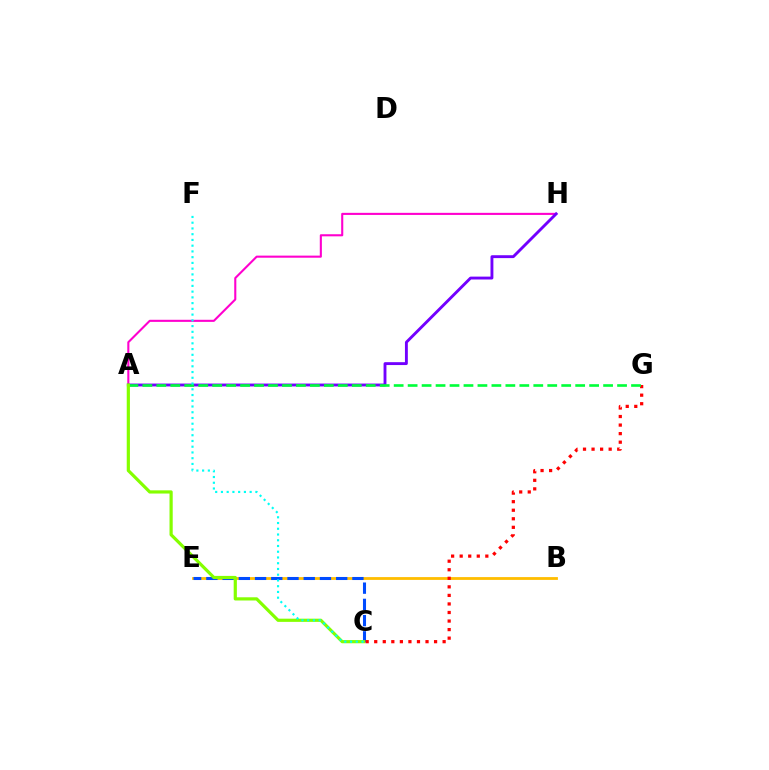{('A', 'H'): [{'color': '#ff00cf', 'line_style': 'solid', 'thickness': 1.51}, {'color': '#7200ff', 'line_style': 'solid', 'thickness': 2.07}], ('B', 'E'): [{'color': '#ffbd00', 'line_style': 'solid', 'thickness': 2.02}], ('C', 'E'): [{'color': '#004bff', 'line_style': 'dashed', 'thickness': 2.2}], ('C', 'G'): [{'color': '#ff0000', 'line_style': 'dotted', 'thickness': 2.32}], ('A', 'G'): [{'color': '#00ff39', 'line_style': 'dashed', 'thickness': 1.9}], ('A', 'C'): [{'color': '#84ff00', 'line_style': 'solid', 'thickness': 2.3}], ('C', 'F'): [{'color': '#00fff6', 'line_style': 'dotted', 'thickness': 1.56}]}